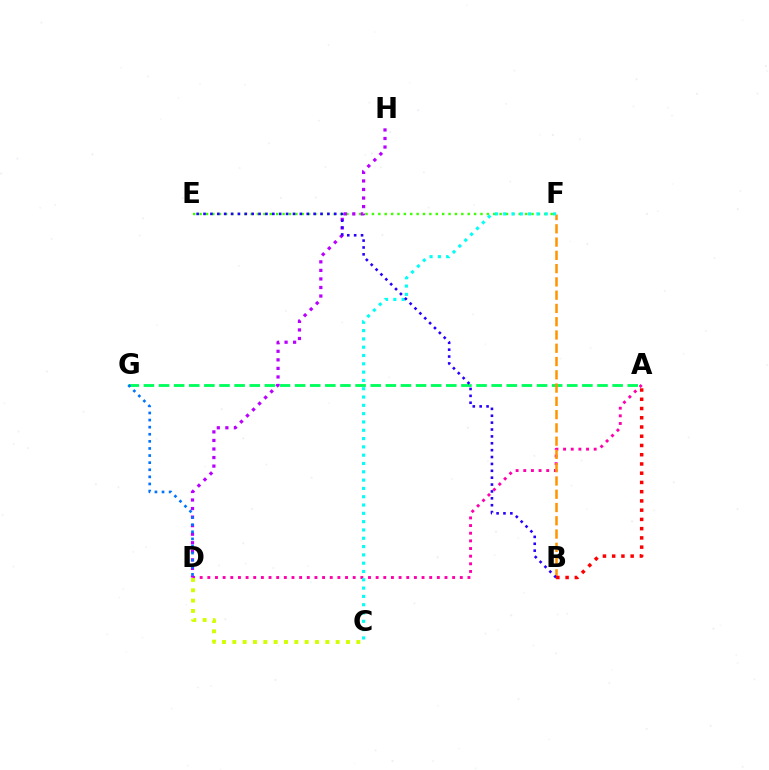{('A', 'D'): [{'color': '#ff00ac', 'line_style': 'dotted', 'thickness': 2.08}], ('E', 'F'): [{'color': '#3dff00', 'line_style': 'dotted', 'thickness': 1.73}], ('A', 'G'): [{'color': '#00ff5c', 'line_style': 'dashed', 'thickness': 2.05}], ('B', 'F'): [{'color': '#ff9400', 'line_style': 'dashed', 'thickness': 1.8}], ('D', 'H'): [{'color': '#b900ff', 'line_style': 'dotted', 'thickness': 2.32}], ('C', 'D'): [{'color': '#d1ff00', 'line_style': 'dotted', 'thickness': 2.81}], ('C', 'F'): [{'color': '#00fff6', 'line_style': 'dotted', 'thickness': 2.26}], ('B', 'E'): [{'color': '#2500ff', 'line_style': 'dotted', 'thickness': 1.87}], ('A', 'B'): [{'color': '#ff0000', 'line_style': 'dotted', 'thickness': 2.51}], ('D', 'G'): [{'color': '#0074ff', 'line_style': 'dotted', 'thickness': 1.93}]}